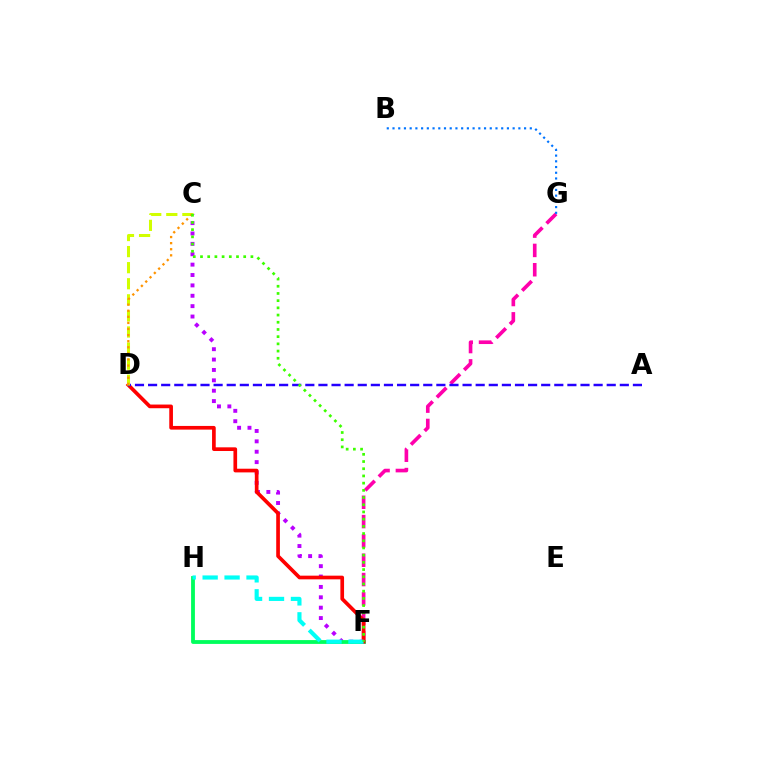{('C', 'F'): [{'color': '#b900ff', 'line_style': 'dotted', 'thickness': 2.82}, {'color': '#3dff00', 'line_style': 'dotted', 'thickness': 1.96}], ('F', 'G'): [{'color': '#ff00ac', 'line_style': 'dashed', 'thickness': 2.62}], ('F', 'H'): [{'color': '#00ff5c', 'line_style': 'solid', 'thickness': 2.75}, {'color': '#00fff6', 'line_style': 'dashed', 'thickness': 2.98}], ('D', 'F'): [{'color': '#ff0000', 'line_style': 'solid', 'thickness': 2.65}], ('A', 'D'): [{'color': '#2500ff', 'line_style': 'dashed', 'thickness': 1.78}], ('C', 'D'): [{'color': '#d1ff00', 'line_style': 'dashed', 'thickness': 2.18}, {'color': '#ff9400', 'line_style': 'dotted', 'thickness': 1.66}], ('B', 'G'): [{'color': '#0074ff', 'line_style': 'dotted', 'thickness': 1.55}]}